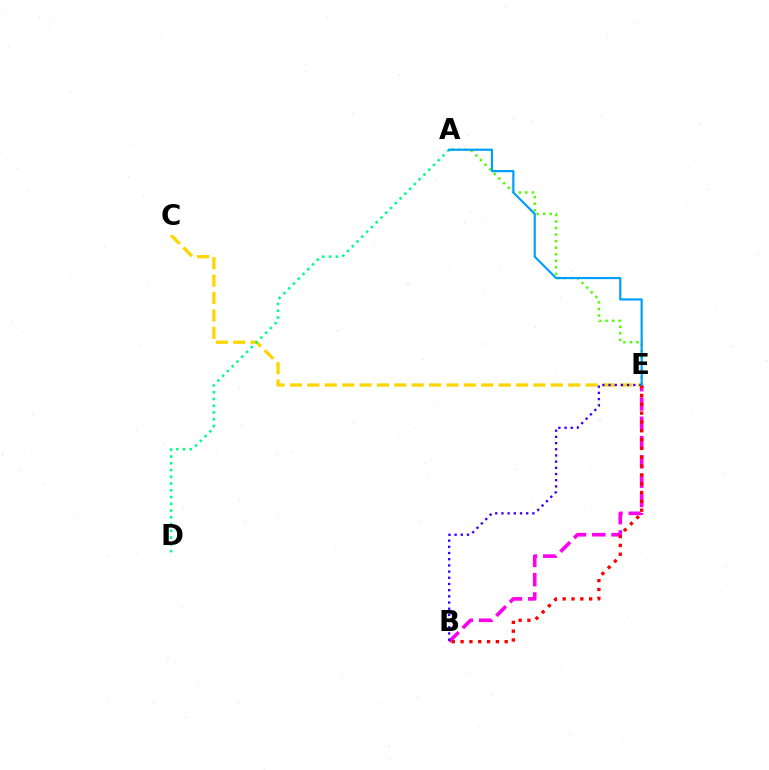{('B', 'E'): [{'color': '#ff00ed', 'line_style': 'dashed', 'thickness': 2.62}, {'color': '#3700ff', 'line_style': 'dotted', 'thickness': 1.68}, {'color': '#ff0000', 'line_style': 'dotted', 'thickness': 2.4}], ('A', 'E'): [{'color': '#4fff00', 'line_style': 'dotted', 'thickness': 1.78}, {'color': '#009eff', 'line_style': 'solid', 'thickness': 1.57}], ('C', 'E'): [{'color': '#ffd500', 'line_style': 'dashed', 'thickness': 2.36}], ('A', 'D'): [{'color': '#00ff86', 'line_style': 'dotted', 'thickness': 1.84}]}